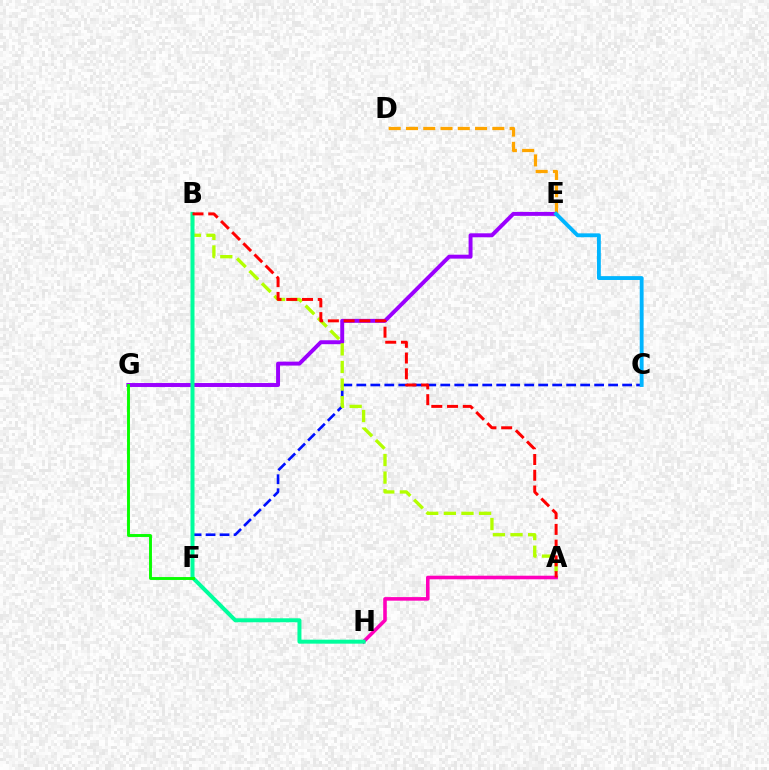{('E', 'G'): [{'color': '#9b00ff', 'line_style': 'solid', 'thickness': 2.83}], ('D', 'E'): [{'color': '#ffa500', 'line_style': 'dashed', 'thickness': 2.35}], ('C', 'F'): [{'color': '#0010ff', 'line_style': 'dashed', 'thickness': 1.9}], ('A', 'B'): [{'color': '#b3ff00', 'line_style': 'dashed', 'thickness': 2.39}, {'color': '#ff0000', 'line_style': 'dashed', 'thickness': 2.14}], ('A', 'H'): [{'color': '#ff00bd', 'line_style': 'solid', 'thickness': 2.57}], ('B', 'H'): [{'color': '#00ff9d', 'line_style': 'solid', 'thickness': 2.87}], ('C', 'E'): [{'color': '#00b5ff', 'line_style': 'solid', 'thickness': 2.78}], ('F', 'G'): [{'color': '#08ff00', 'line_style': 'solid', 'thickness': 2.09}]}